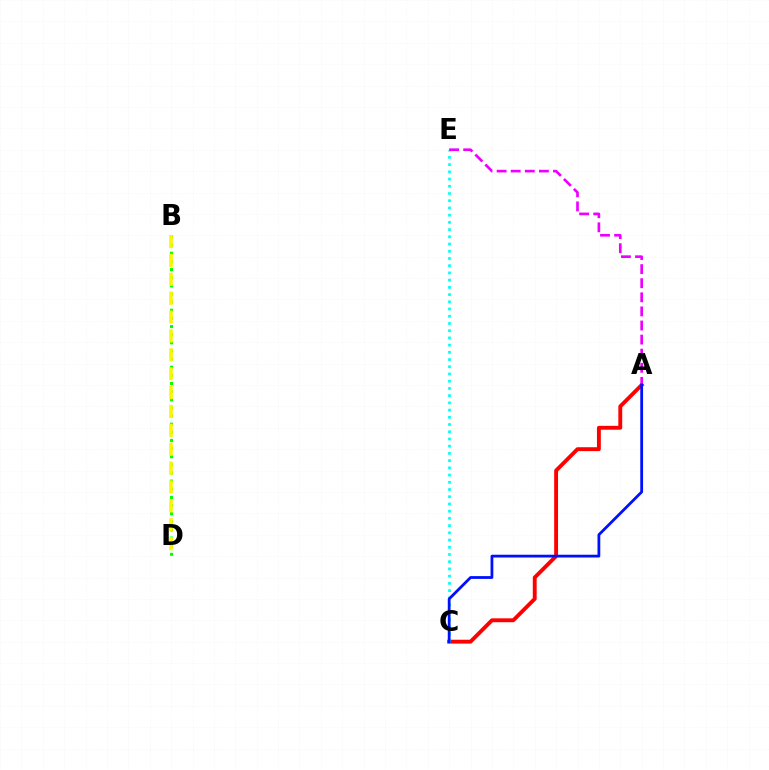{('B', 'D'): [{'color': '#08ff00', 'line_style': 'dotted', 'thickness': 2.21}, {'color': '#fcf500', 'line_style': 'dashed', 'thickness': 2.56}], ('A', 'C'): [{'color': '#ff0000', 'line_style': 'solid', 'thickness': 2.79}, {'color': '#0010ff', 'line_style': 'solid', 'thickness': 2.0}], ('C', 'E'): [{'color': '#00fff6', 'line_style': 'dotted', 'thickness': 1.96}], ('A', 'E'): [{'color': '#ee00ff', 'line_style': 'dashed', 'thickness': 1.91}]}